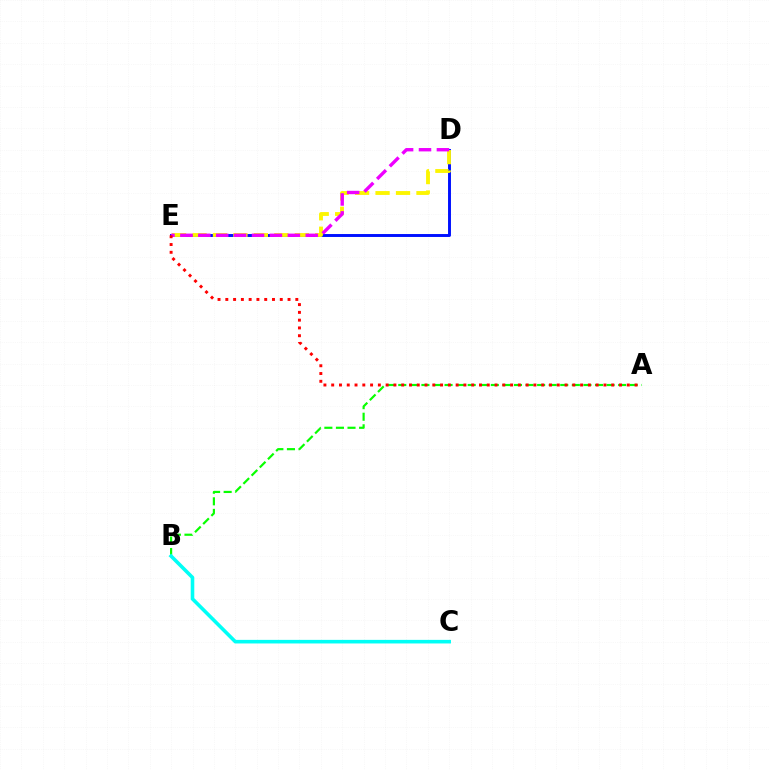{('D', 'E'): [{'color': '#0010ff', 'line_style': 'solid', 'thickness': 2.11}, {'color': '#fcf500', 'line_style': 'dashed', 'thickness': 2.78}, {'color': '#ee00ff', 'line_style': 'dashed', 'thickness': 2.43}], ('A', 'B'): [{'color': '#08ff00', 'line_style': 'dashed', 'thickness': 1.57}], ('B', 'C'): [{'color': '#00fff6', 'line_style': 'solid', 'thickness': 2.58}], ('A', 'E'): [{'color': '#ff0000', 'line_style': 'dotted', 'thickness': 2.11}]}